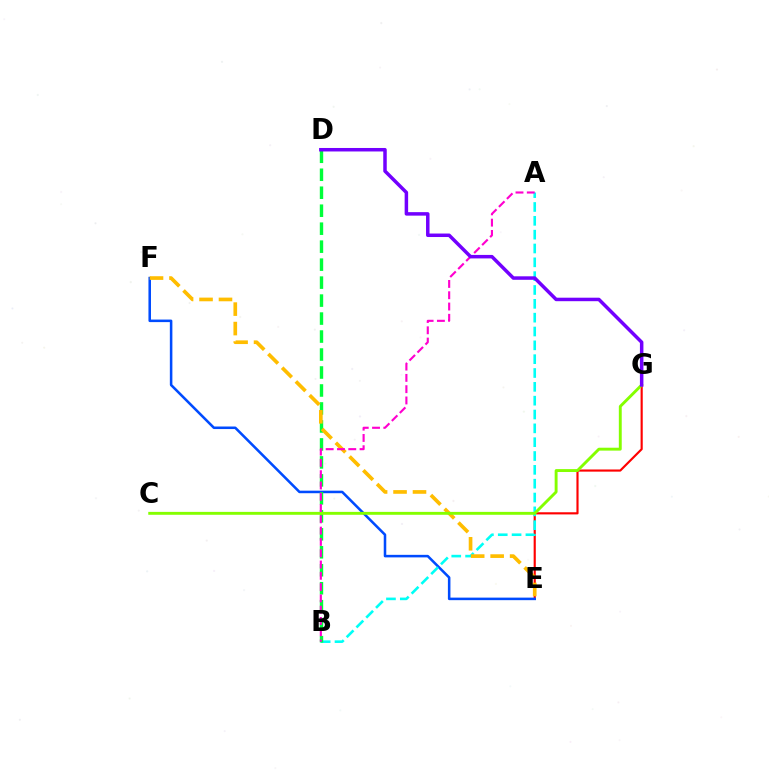{('E', 'G'): [{'color': '#ff0000', 'line_style': 'solid', 'thickness': 1.55}], ('E', 'F'): [{'color': '#004bff', 'line_style': 'solid', 'thickness': 1.83}, {'color': '#ffbd00', 'line_style': 'dashed', 'thickness': 2.64}], ('A', 'B'): [{'color': '#00fff6', 'line_style': 'dashed', 'thickness': 1.88}, {'color': '#ff00cf', 'line_style': 'dashed', 'thickness': 1.53}], ('B', 'D'): [{'color': '#00ff39', 'line_style': 'dashed', 'thickness': 2.44}], ('C', 'G'): [{'color': '#84ff00', 'line_style': 'solid', 'thickness': 2.09}], ('D', 'G'): [{'color': '#7200ff', 'line_style': 'solid', 'thickness': 2.51}]}